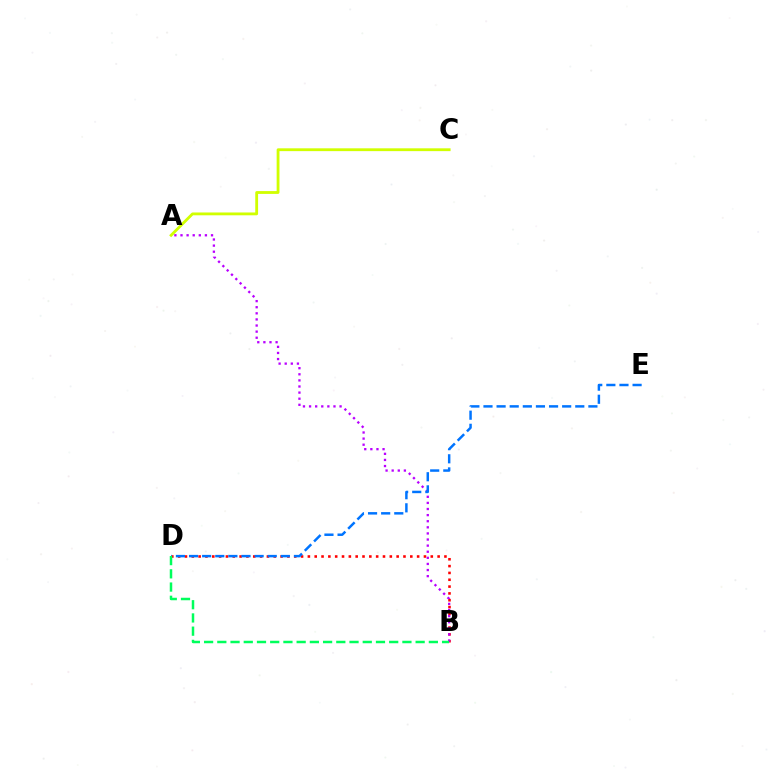{('B', 'D'): [{'color': '#ff0000', 'line_style': 'dotted', 'thickness': 1.86}, {'color': '#00ff5c', 'line_style': 'dashed', 'thickness': 1.8}], ('A', 'C'): [{'color': '#d1ff00', 'line_style': 'solid', 'thickness': 2.03}], ('A', 'B'): [{'color': '#b900ff', 'line_style': 'dotted', 'thickness': 1.66}], ('D', 'E'): [{'color': '#0074ff', 'line_style': 'dashed', 'thickness': 1.78}]}